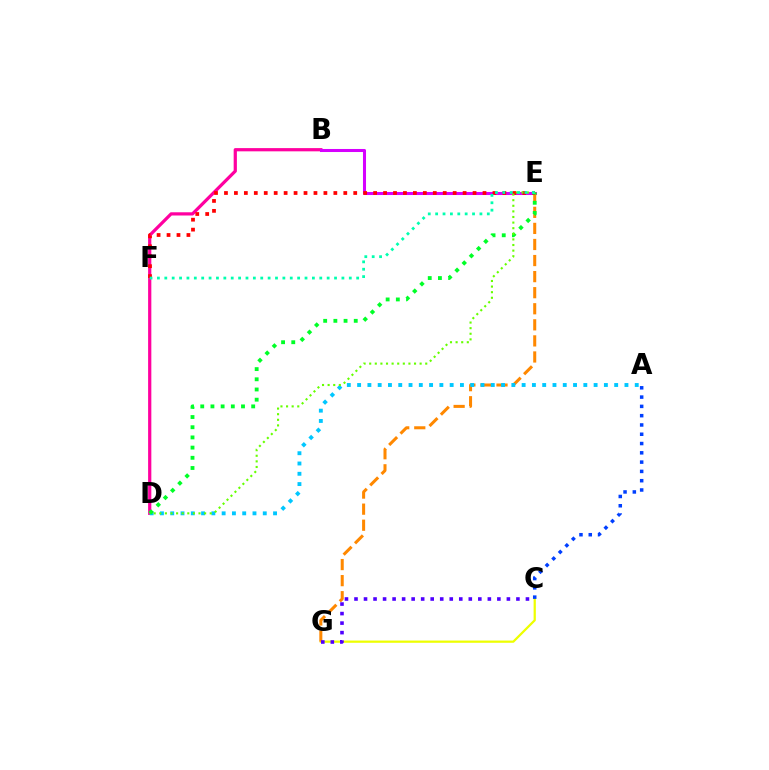{('B', 'D'): [{'color': '#ff00a0', 'line_style': 'solid', 'thickness': 2.32}], ('C', 'G'): [{'color': '#eeff00', 'line_style': 'solid', 'thickness': 1.61}, {'color': '#4f00ff', 'line_style': 'dotted', 'thickness': 2.59}], ('B', 'E'): [{'color': '#d600ff', 'line_style': 'solid', 'thickness': 2.19}], ('E', 'G'): [{'color': '#ff8800', 'line_style': 'dashed', 'thickness': 2.18}], ('A', 'C'): [{'color': '#003fff', 'line_style': 'dotted', 'thickness': 2.52}], ('A', 'D'): [{'color': '#00c7ff', 'line_style': 'dotted', 'thickness': 2.79}], ('E', 'F'): [{'color': '#ff0000', 'line_style': 'dotted', 'thickness': 2.7}, {'color': '#00ffaf', 'line_style': 'dotted', 'thickness': 2.01}], ('D', 'E'): [{'color': '#00ff27', 'line_style': 'dotted', 'thickness': 2.77}, {'color': '#66ff00', 'line_style': 'dotted', 'thickness': 1.52}]}